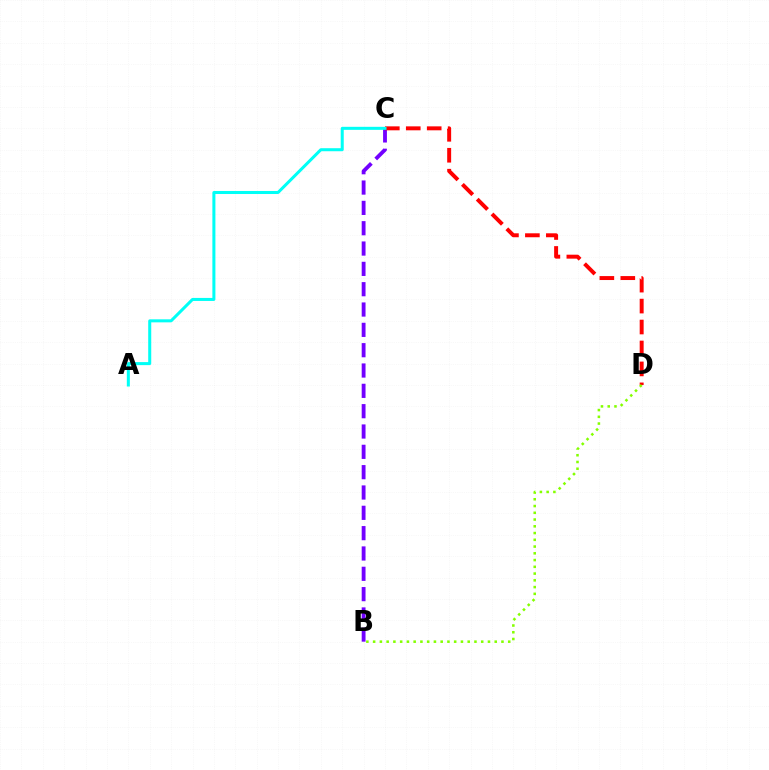{('B', 'C'): [{'color': '#7200ff', 'line_style': 'dashed', 'thickness': 2.76}], ('C', 'D'): [{'color': '#ff0000', 'line_style': 'dashed', 'thickness': 2.85}], ('B', 'D'): [{'color': '#84ff00', 'line_style': 'dotted', 'thickness': 1.84}], ('A', 'C'): [{'color': '#00fff6', 'line_style': 'solid', 'thickness': 2.18}]}